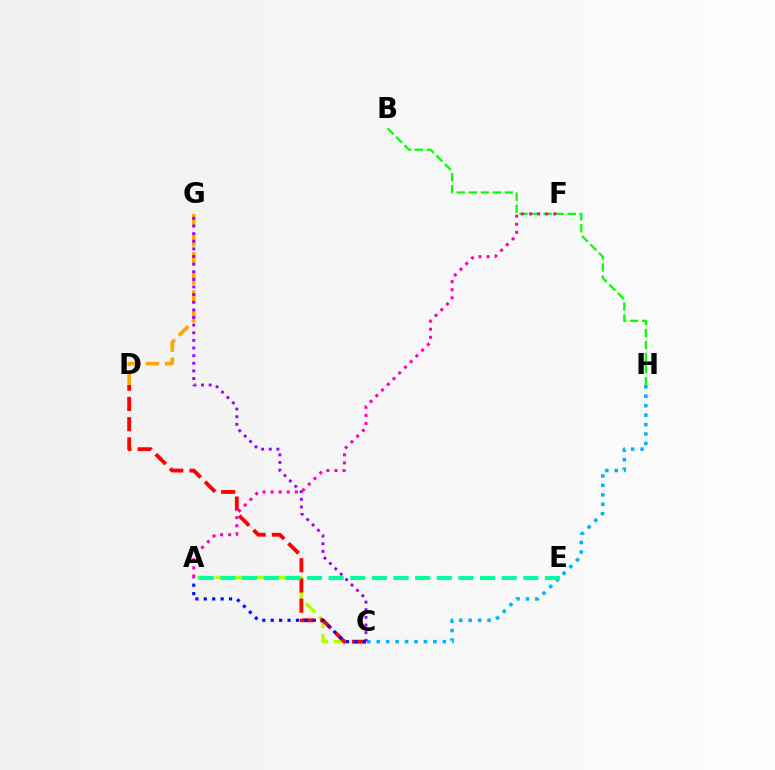{('A', 'C'): [{'color': '#b3ff00', 'line_style': 'dashed', 'thickness': 2.56}, {'color': '#0010ff', 'line_style': 'dotted', 'thickness': 2.29}], ('C', 'H'): [{'color': '#00b5ff', 'line_style': 'dotted', 'thickness': 2.57}], ('D', 'G'): [{'color': '#ffa500', 'line_style': 'dashed', 'thickness': 2.59}], ('C', 'D'): [{'color': '#ff0000', 'line_style': 'dashed', 'thickness': 2.75}], ('C', 'G'): [{'color': '#9b00ff', 'line_style': 'dotted', 'thickness': 2.07}], ('B', 'H'): [{'color': '#08ff00', 'line_style': 'dashed', 'thickness': 1.63}], ('A', 'F'): [{'color': '#ff00bd', 'line_style': 'dotted', 'thickness': 2.19}], ('A', 'E'): [{'color': '#00ff9d', 'line_style': 'dashed', 'thickness': 2.94}]}